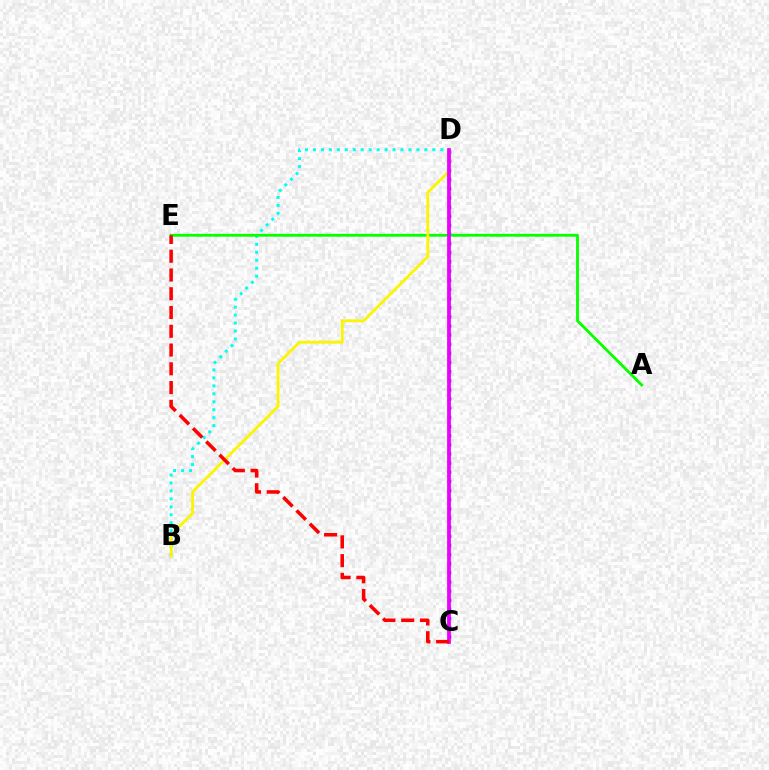{('C', 'D'): [{'color': '#0010ff', 'line_style': 'dotted', 'thickness': 2.48}, {'color': '#ee00ff', 'line_style': 'solid', 'thickness': 2.71}], ('B', 'D'): [{'color': '#00fff6', 'line_style': 'dotted', 'thickness': 2.16}, {'color': '#fcf500', 'line_style': 'solid', 'thickness': 2.0}], ('A', 'E'): [{'color': '#08ff00', 'line_style': 'solid', 'thickness': 2.03}], ('C', 'E'): [{'color': '#ff0000', 'line_style': 'dashed', 'thickness': 2.55}]}